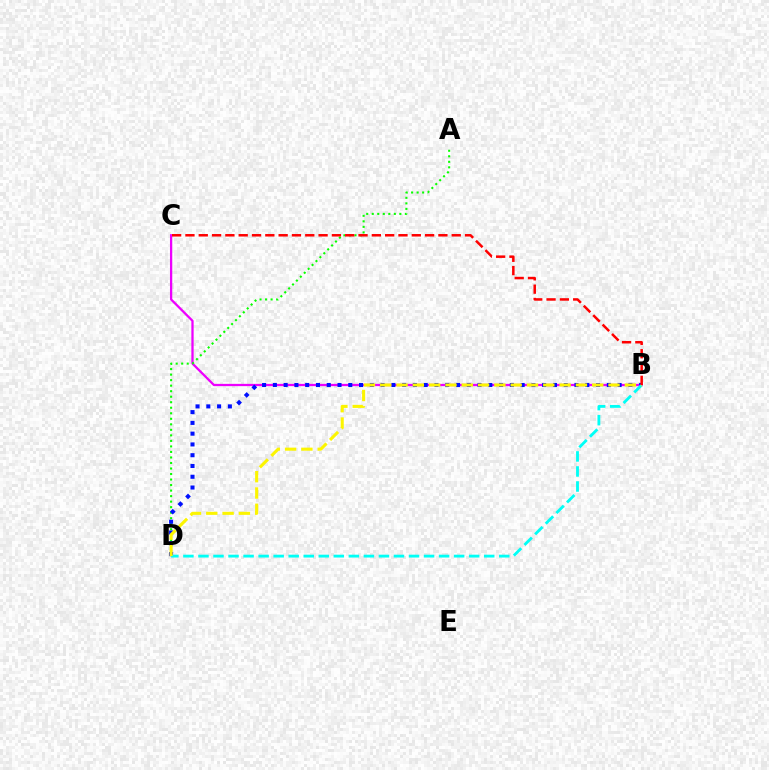{('B', 'C'): [{'color': '#ee00ff', 'line_style': 'solid', 'thickness': 1.64}, {'color': '#ff0000', 'line_style': 'dashed', 'thickness': 1.81}], ('A', 'D'): [{'color': '#08ff00', 'line_style': 'dotted', 'thickness': 1.5}], ('B', 'D'): [{'color': '#0010ff', 'line_style': 'dotted', 'thickness': 2.93}, {'color': '#00fff6', 'line_style': 'dashed', 'thickness': 2.04}, {'color': '#fcf500', 'line_style': 'dashed', 'thickness': 2.22}]}